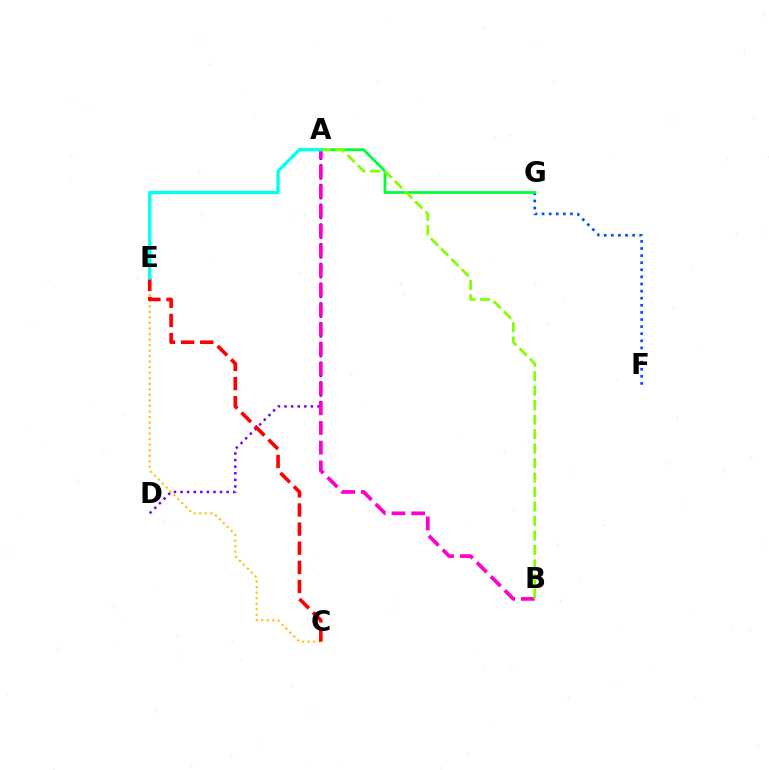{('F', 'G'): [{'color': '#004bff', 'line_style': 'dotted', 'thickness': 1.93}], ('A', 'D'): [{'color': '#7200ff', 'line_style': 'dotted', 'thickness': 1.79}], ('A', 'B'): [{'color': '#ff00cf', 'line_style': 'dashed', 'thickness': 2.68}, {'color': '#84ff00', 'line_style': 'dashed', 'thickness': 1.97}], ('A', 'G'): [{'color': '#00ff39', 'line_style': 'solid', 'thickness': 2.01}], ('C', 'E'): [{'color': '#ffbd00', 'line_style': 'dotted', 'thickness': 1.5}, {'color': '#ff0000', 'line_style': 'dashed', 'thickness': 2.6}], ('A', 'E'): [{'color': '#00fff6', 'line_style': 'solid', 'thickness': 2.39}]}